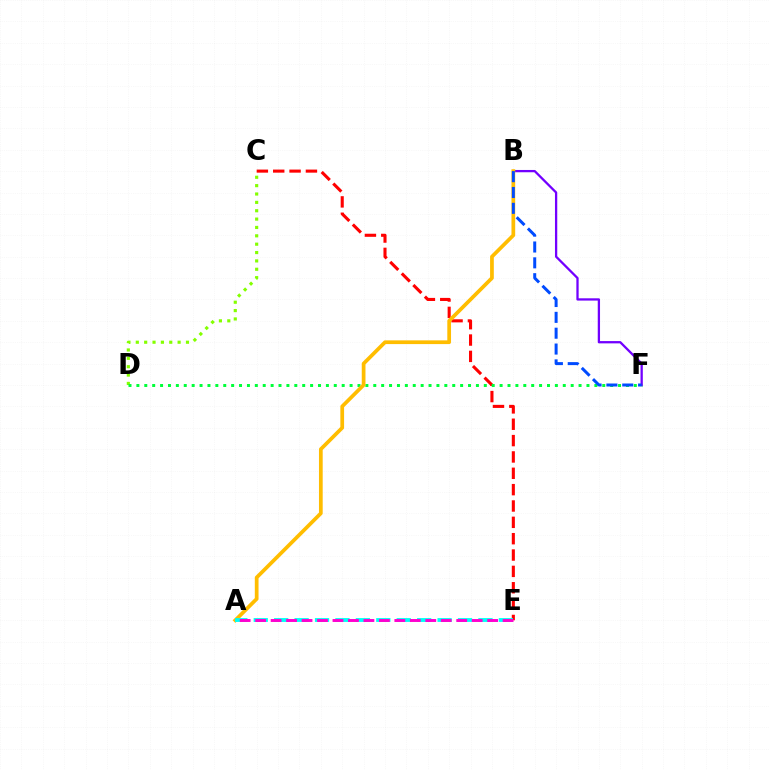{('C', 'E'): [{'color': '#ff0000', 'line_style': 'dashed', 'thickness': 2.22}], ('C', 'D'): [{'color': '#84ff00', 'line_style': 'dotted', 'thickness': 2.27}], ('D', 'F'): [{'color': '#00ff39', 'line_style': 'dotted', 'thickness': 2.15}], ('B', 'F'): [{'color': '#7200ff', 'line_style': 'solid', 'thickness': 1.64}, {'color': '#004bff', 'line_style': 'dashed', 'thickness': 2.15}], ('A', 'B'): [{'color': '#ffbd00', 'line_style': 'solid', 'thickness': 2.68}], ('A', 'E'): [{'color': '#00fff6', 'line_style': 'dashed', 'thickness': 2.77}, {'color': '#ff00cf', 'line_style': 'dashed', 'thickness': 2.1}]}